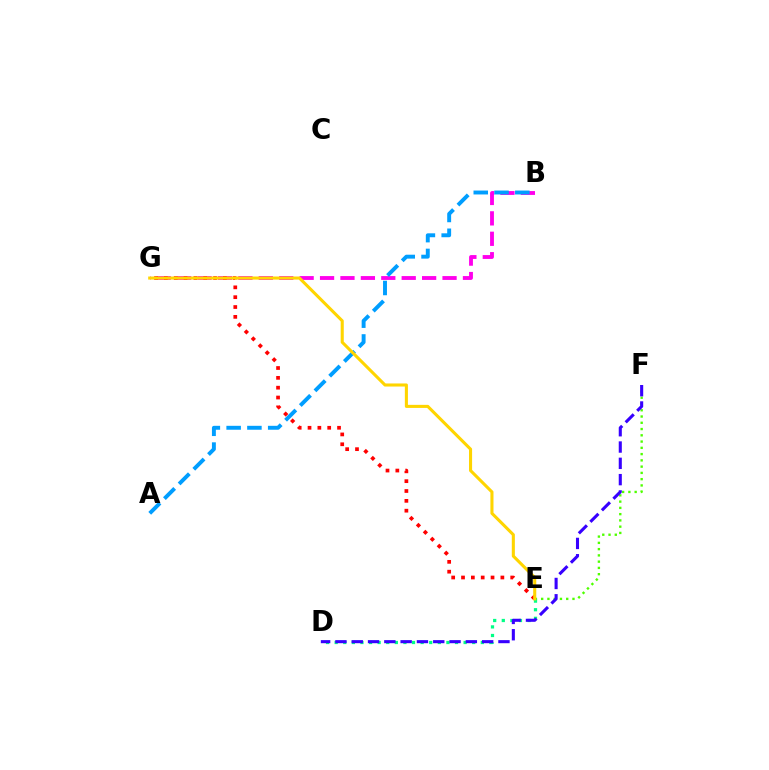{('B', 'G'): [{'color': '#ff00ed', 'line_style': 'dashed', 'thickness': 2.77}], ('A', 'B'): [{'color': '#009eff', 'line_style': 'dashed', 'thickness': 2.82}], ('E', 'F'): [{'color': '#4fff00', 'line_style': 'dotted', 'thickness': 1.7}], ('D', 'E'): [{'color': '#00ff86', 'line_style': 'dotted', 'thickness': 2.34}], ('E', 'G'): [{'color': '#ff0000', 'line_style': 'dotted', 'thickness': 2.67}, {'color': '#ffd500', 'line_style': 'solid', 'thickness': 2.22}], ('D', 'F'): [{'color': '#3700ff', 'line_style': 'dashed', 'thickness': 2.21}]}